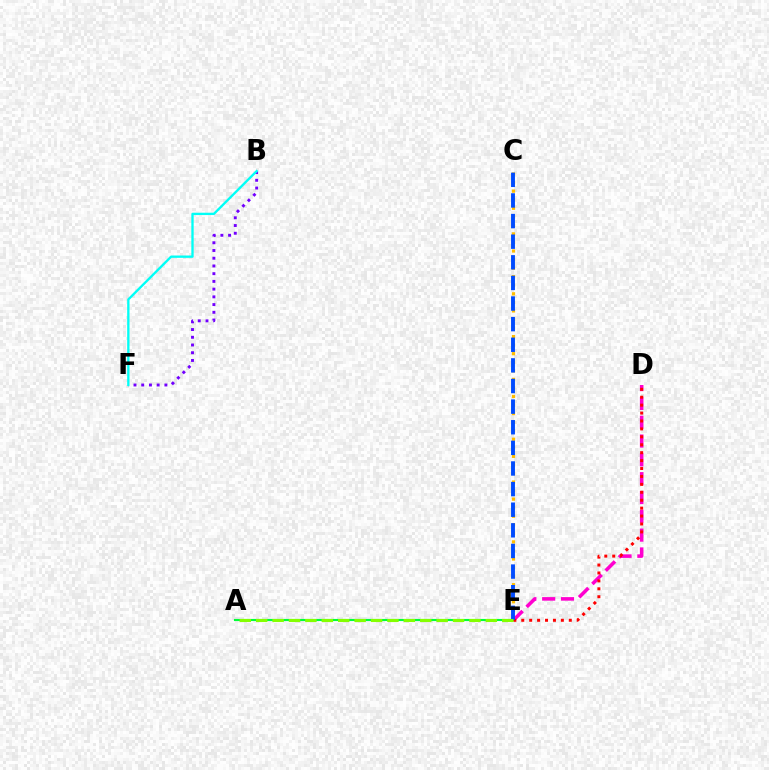{('C', 'E'): [{'color': '#ffbd00', 'line_style': 'dotted', 'thickness': 2.32}, {'color': '#004bff', 'line_style': 'dashed', 'thickness': 2.8}], ('A', 'E'): [{'color': '#00ff39', 'line_style': 'solid', 'thickness': 1.53}, {'color': '#84ff00', 'line_style': 'dashed', 'thickness': 2.23}], ('B', 'F'): [{'color': '#7200ff', 'line_style': 'dotted', 'thickness': 2.1}, {'color': '#00fff6', 'line_style': 'solid', 'thickness': 1.68}], ('D', 'E'): [{'color': '#ff00cf', 'line_style': 'dashed', 'thickness': 2.56}, {'color': '#ff0000', 'line_style': 'dotted', 'thickness': 2.15}]}